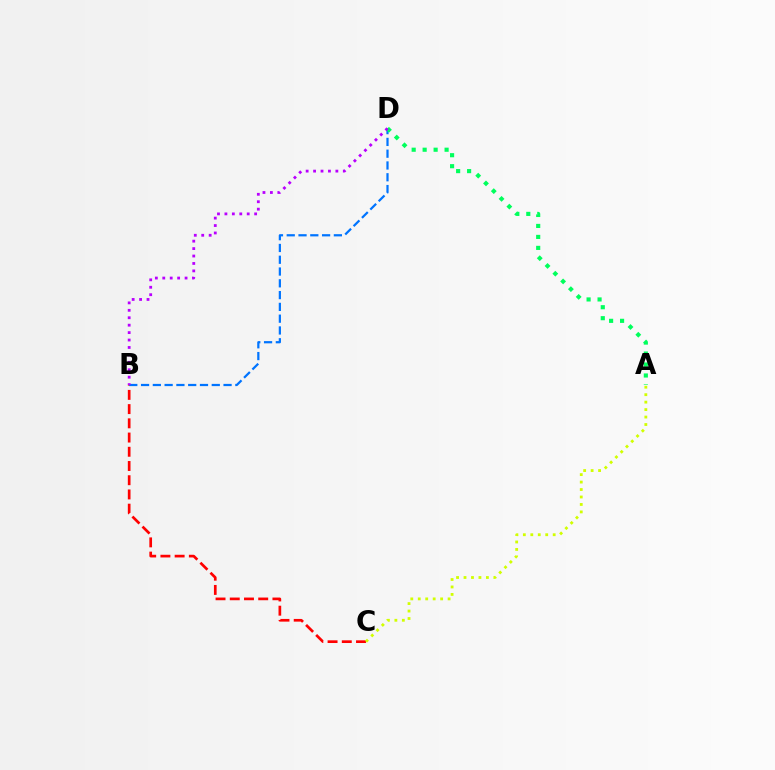{('B', 'C'): [{'color': '#ff0000', 'line_style': 'dashed', 'thickness': 1.93}], ('A', 'C'): [{'color': '#d1ff00', 'line_style': 'dotted', 'thickness': 2.03}], ('B', 'D'): [{'color': '#0074ff', 'line_style': 'dashed', 'thickness': 1.6}, {'color': '#b900ff', 'line_style': 'dotted', 'thickness': 2.02}], ('A', 'D'): [{'color': '#00ff5c', 'line_style': 'dotted', 'thickness': 2.98}]}